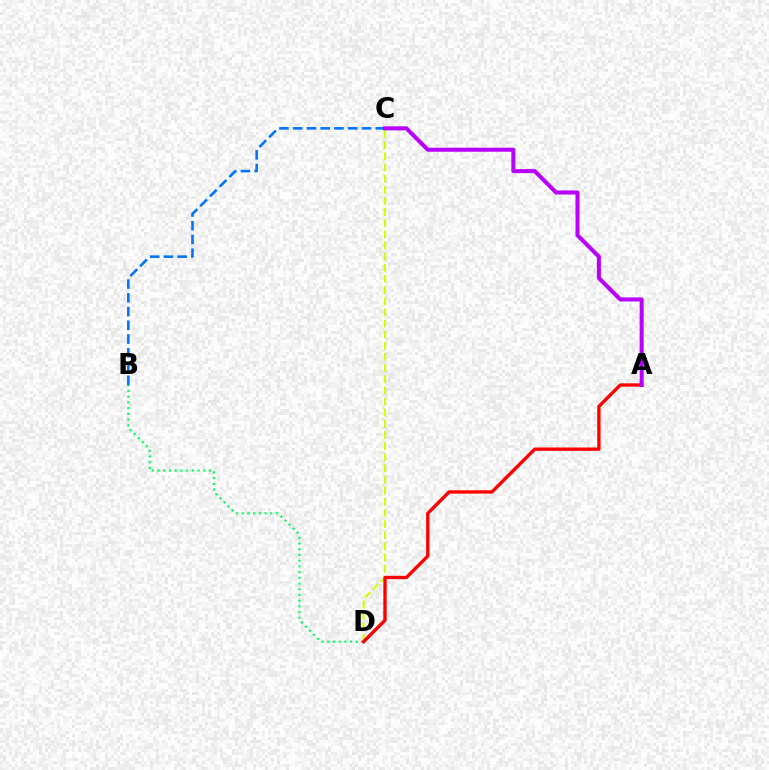{('B', 'C'): [{'color': '#0074ff', 'line_style': 'dashed', 'thickness': 1.87}], ('B', 'D'): [{'color': '#00ff5c', 'line_style': 'dotted', 'thickness': 1.55}], ('C', 'D'): [{'color': '#d1ff00', 'line_style': 'dashed', 'thickness': 1.51}], ('A', 'D'): [{'color': '#ff0000', 'line_style': 'solid', 'thickness': 2.4}], ('A', 'C'): [{'color': '#b900ff', 'line_style': 'solid', 'thickness': 2.9}]}